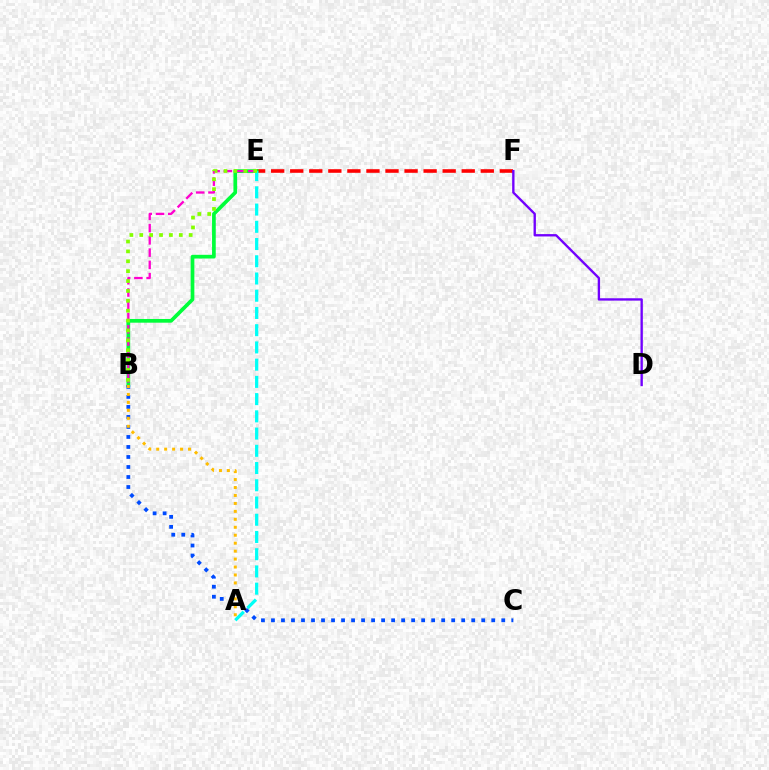{('E', 'F'): [{'color': '#ff0000', 'line_style': 'dashed', 'thickness': 2.59}], ('B', 'E'): [{'color': '#00ff39', 'line_style': 'solid', 'thickness': 2.67}, {'color': '#ff00cf', 'line_style': 'dashed', 'thickness': 1.67}, {'color': '#84ff00', 'line_style': 'dotted', 'thickness': 2.69}], ('D', 'F'): [{'color': '#7200ff', 'line_style': 'solid', 'thickness': 1.7}], ('B', 'C'): [{'color': '#004bff', 'line_style': 'dotted', 'thickness': 2.72}], ('A', 'E'): [{'color': '#00fff6', 'line_style': 'dashed', 'thickness': 2.34}], ('A', 'B'): [{'color': '#ffbd00', 'line_style': 'dotted', 'thickness': 2.16}]}